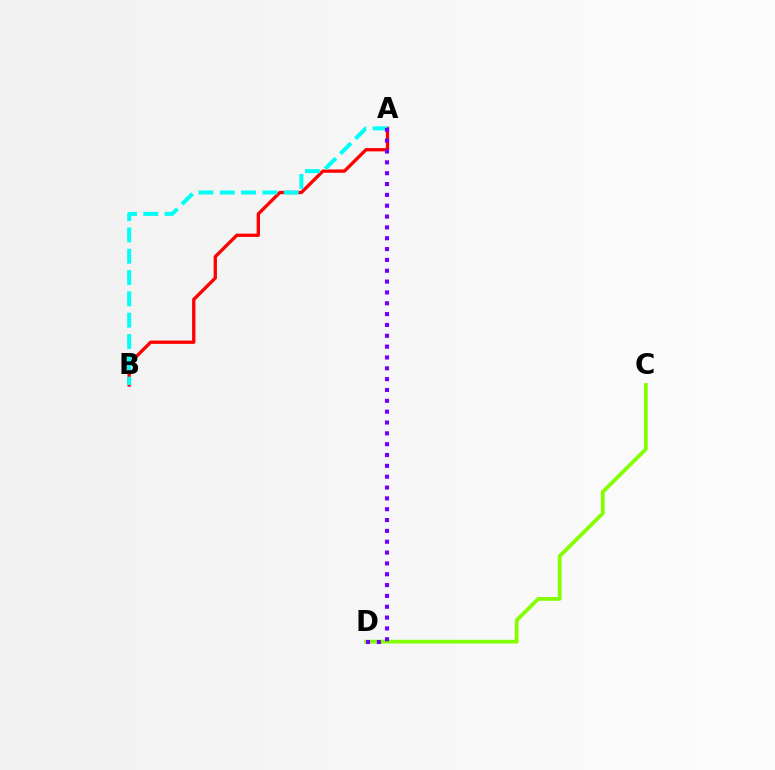{('A', 'B'): [{'color': '#ff0000', 'line_style': 'solid', 'thickness': 2.39}, {'color': '#00fff6', 'line_style': 'dashed', 'thickness': 2.9}], ('C', 'D'): [{'color': '#84ff00', 'line_style': 'solid', 'thickness': 2.72}], ('A', 'D'): [{'color': '#7200ff', 'line_style': 'dotted', 'thickness': 2.94}]}